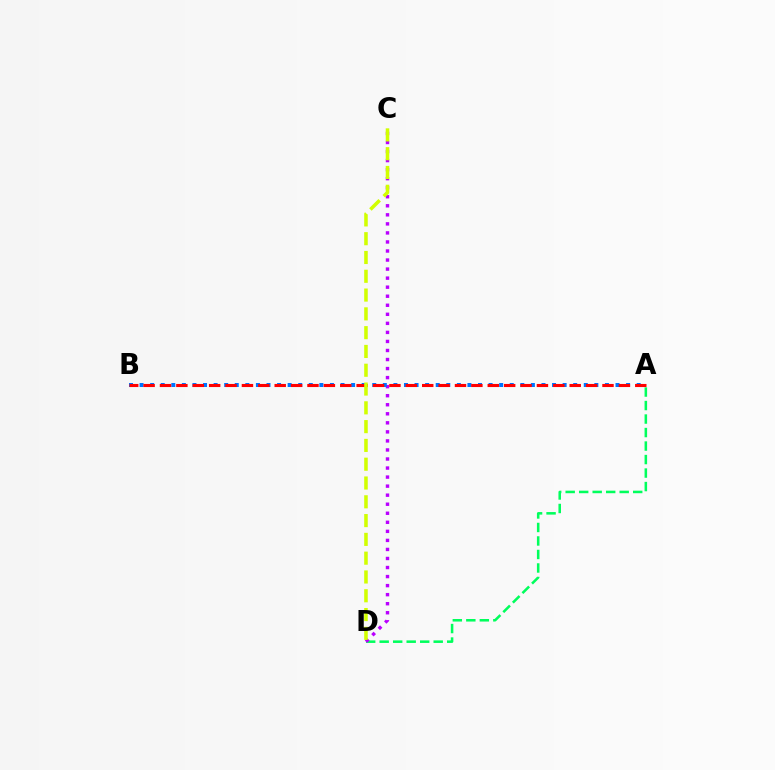{('A', 'D'): [{'color': '#00ff5c', 'line_style': 'dashed', 'thickness': 1.83}], ('C', 'D'): [{'color': '#b900ff', 'line_style': 'dotted', 'thickness': 2.46}, {'color': '#d1ff00', 'line_style': 'dashed', 'thickness': 2.55}], ('A', 'B'): [{'color': '#0074ff', 'line_style': 'dotted', 'thickness': 2.87}, {'color': '#ff0000', 'line_style': 'dashed', 'thickness': 2.23}]}